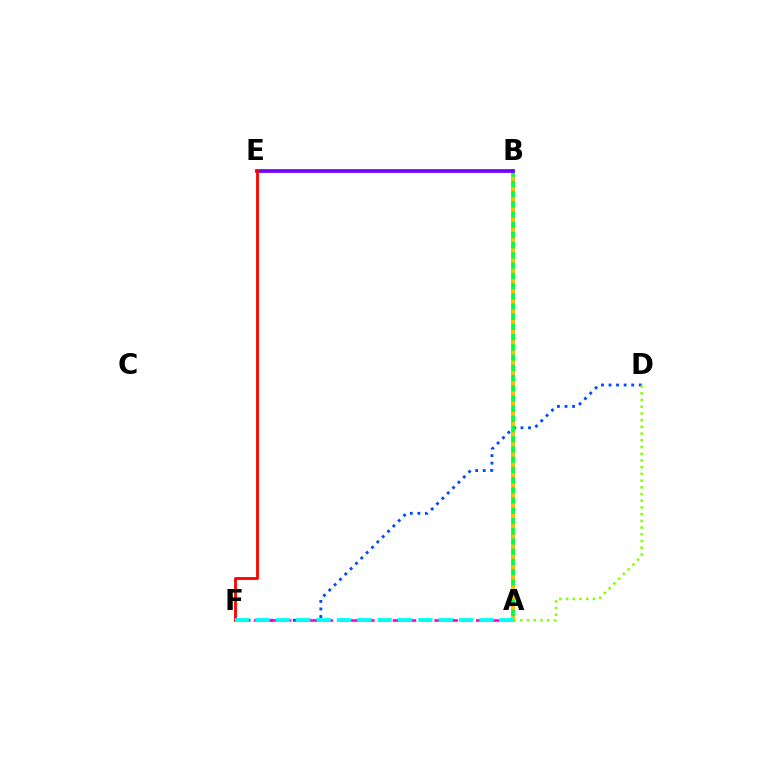{('D', 'F'): [{'color': '#004bff', 'line_style': 'dotted', 'thickness': 2.05}], ('A', 'F'): [{'color': '#ff00cf', 'line_style': 'dashed', 'thickness': 1.89}, {'color': '#00fff6', 'line_style': 'dashed', 'thickness': 2.77}], ('A', 'B'): [{'color': '#00ff39', 'line_style': 'solid', 'thickness': 2.73}, {'color': '#ffbd00', 'line_style': 'dotted', 'thickness': 2.78}], ('B', 'E'): [{'color': '#7200ff', 'line_style': 'solid', 'thickness': 2.66}], ('E', 'F'): [{'color': '#ff0000', 'line_style': 'solid', 'thickness': 2.03}], ('A', 'D'): [{'color': '#84ff00', 'line_style': 'dotted', 'thickness': 1.82}]}